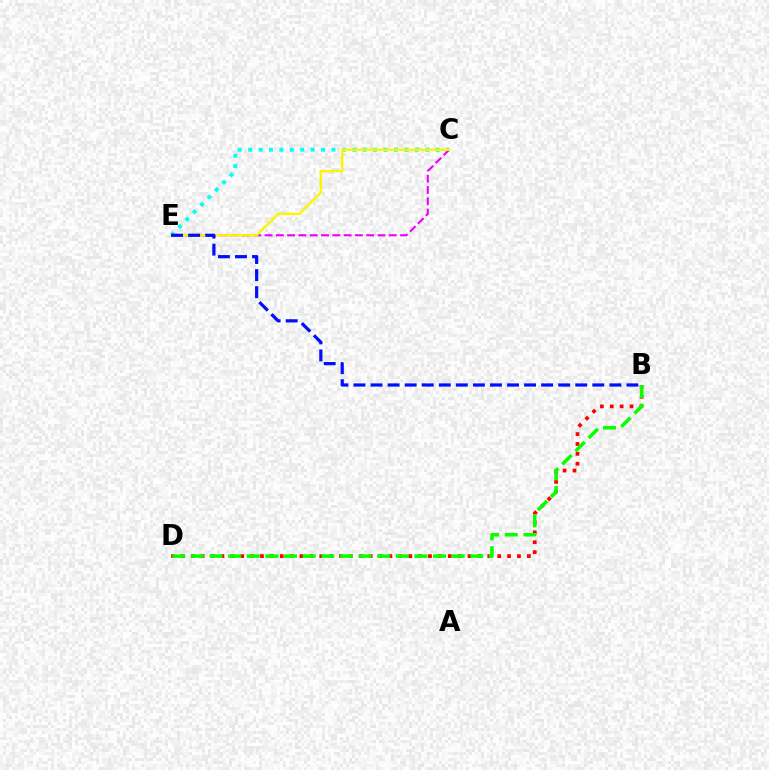{('C', 'E'): [{'color': '#00fff6', 'line_style': 'dotted', 'thickness': 2.83}, {'color': '#ee00ff', 'line_style': 'dashed', 'thickness': 1.53}, {'color': '#fcf500', 'line_style': 'solid', 'thickness': 1.71}], ('B', 'D'): [{'color': '#ff0000', 'line_style': 'dotted', 'thickness': 2.69}, {'color': '#08ff00', 'line_style': 'dashed', 'thickness': 2.53}], ('B', 'E'): [{'color': '#0010ff', 'line_style': 'dashed', 'thickness': 2.32}]}